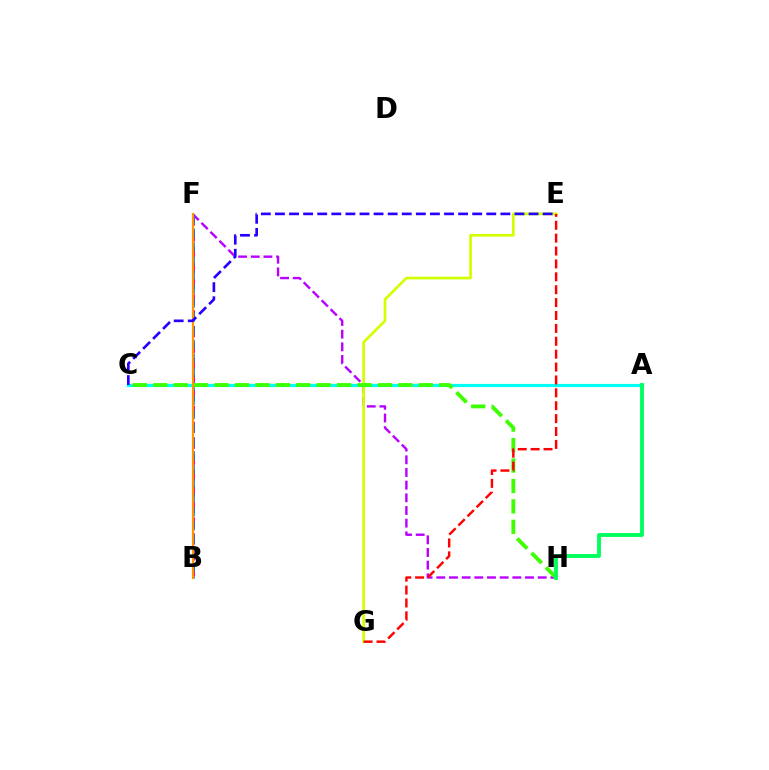{('B', 'F'): [{'color': '#ff00ac', 'line_style': 'dashed', 'thickness': 2.17}, {'color': '#0074ff', 'line_style': 'dashed', 'thickness': 1.89}, {'color': '#ff9400', 'line_style': 'solid', 'thickness': 1.54}], ('F', 'H'): [{'color': '#b900ff', 'line_style': 'dashed', 'thickness': 1.72}], ('E', 'G'): [{'color': '#d1ff00', 'line_style': 'solid', 'thickness': 1.95}, {'color': '#ff0000', 'line_style': 'dashed', 'thickness': 1.75}], ('A', 'C'): [{'color': '#00fff6', 'line_style': 'solid', 'thickness': 2.27}], ('C', 'H'): [{'color': '#3dff00', 'line_style': 'dashed', 'thickness': 2.77}], ('A', 'H'): [{'color': '#00ff5c', 'line_style': 'solid', 'thickness': 2.78}], ('C', 'E'): [{'color': '#2500ff', 'line_style': 'dashed', 'thickness': 1.91}]}